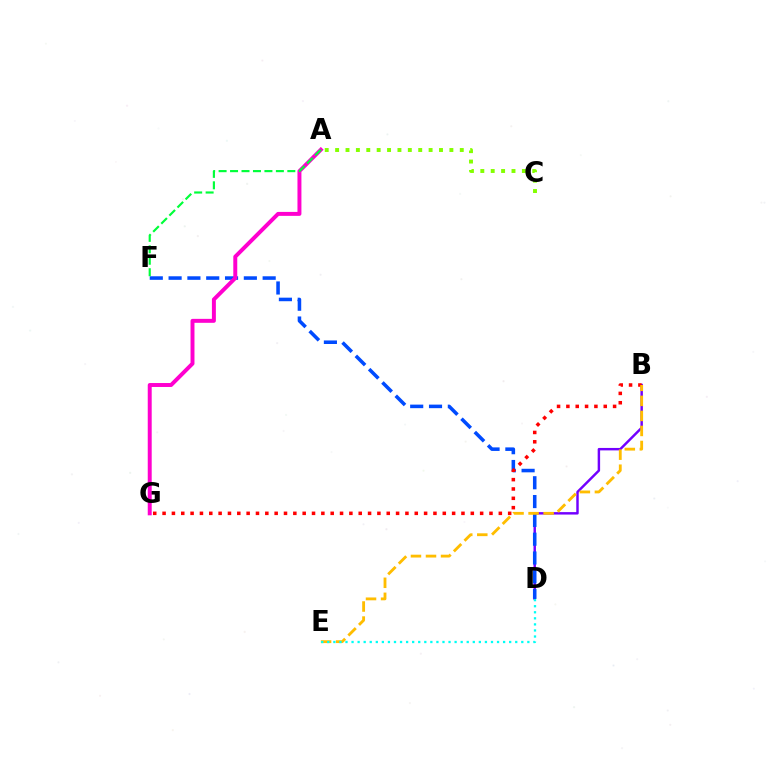{('A', 'C'): [{'color': '#84ff00', 'line_style': 'dotted', 'thickness': 2.82}], ('B', 'D'): [{'color': '#7200ff', 'line_style': 'solid', 'thickness': 1.76}], ('D', 'F'): [{'color': '#004bff', 'line_style': 'dashed', 'thickness': 2.56}], ('B', 'G'): [{'color': '#ff0000', 'line_style': 'dotted', 'thickness': 2.54}], ('B', 'E'): [{'color': '#ffbd00', 'line_style': 'dashed', 'thickness': 2.04}], ('D', 'E'): [{'color': '#00fff6', 'line_style': 'dotted', 'thickness': 1.65}], ('A', 'G'): [{'color': '#ff00cf', 'line_style': 'solid', 'thickness': 2.85}], ('A', 'F'): [{'color': '#00ff39', 'line_style': 'dashed', 'thickness': 1.56}]}